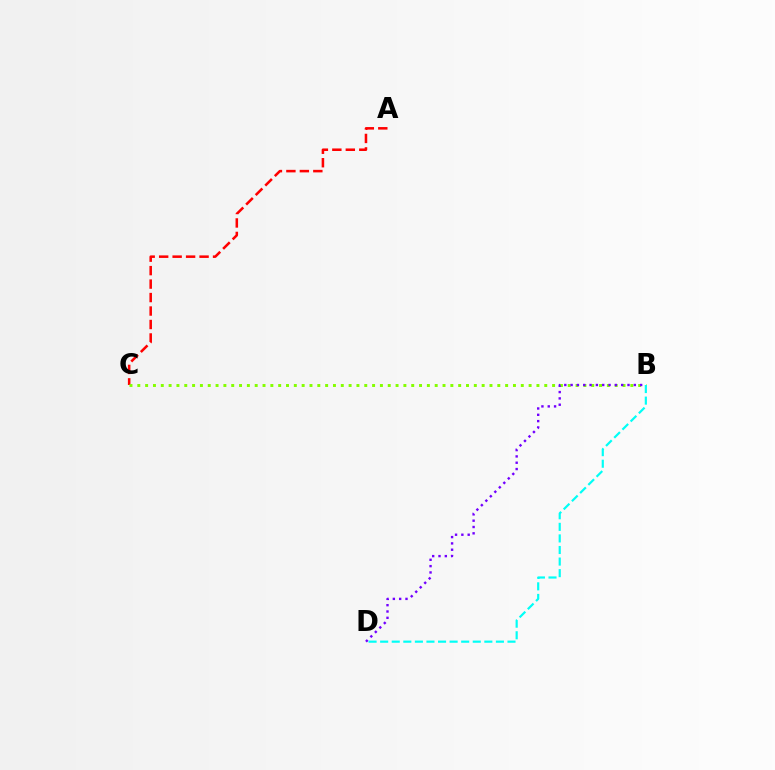{('A', 'C'): [{'color': '#ff0000', 'line_style': 'dashed', 'thickness': 1.83}], ('B', 'C'): [{'color': '#84ff00', 'line_style': 'dotted', 'thickness': 2.13}], ('B', 'D'): [{'color': '#00fff6', 'line_style': 'dashed', 'thickness': 1.57}, {'color': '#7200ff', 'line_style': 'dotted', 'thickness': 1.72}]}